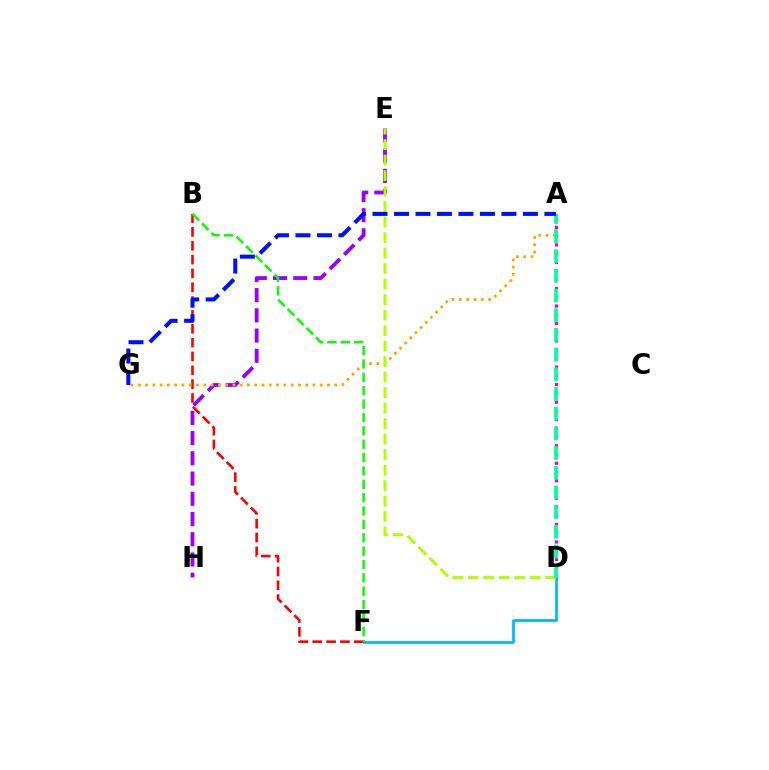{('D', 'F'): [{'color': '#00b5ff', 'line_style': 'solid', 'thickness': 1.93}], ('E', 'H'): [{'color': '#9b00ff', 'line_style': 'dashed', 'thickness': 2.75}], ('B', 'F'): [{'color': '#ff0000', 'line_style': 'dashed', 'thickness': 1.88}, {'color': '#08ff00', 'line_style': 'dashed', 'thickness': 1.82}], ('A', 'G'): [{'color': '#ffa500', 'line_style': 'dotted', 'thickness': 1.98}, {'color': '#0010ff', 'line_style': 'dashed', 'thickness': 2.92}], ('A', 'D'): [{'color': '#ff00bd', 'line_style': 'dotted', 'thickness': 2.37}, {'color': '#00ff9d', 'line_style': 'dashed', 'thickness': 2.67}], ('D', 'E'): [{'color': '#b3ff00', 'line_style': 'dashed', 'thickness': 2.11}]}